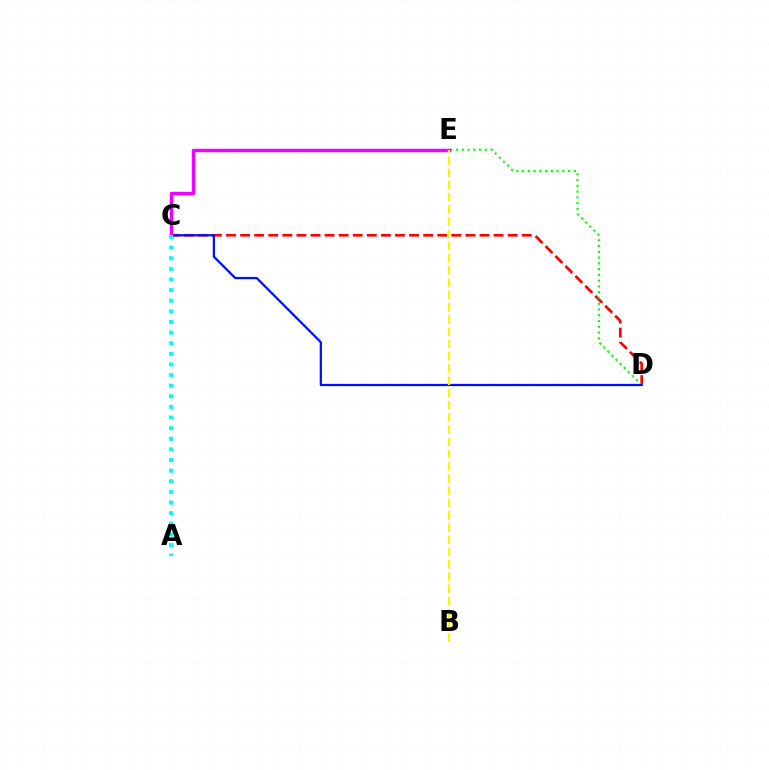{('C', 'D'): [{'color': '#ff0000', 'line_style': 'dashed', 'thickness': 1.91}, {'color': '#0010ff', 'line_style': 'solid', 'thickness': 1.62}], ('D', 'E'): [{'color': '#08ff00', 'line_style': 'dotted', 'thickness': 1.57}], ('C', 'E'): [{'color': '#ee00ff', 'line_style': 'solid', 'thickness': 2.49}], ('A', 'C'): [{'color': '#00fff6', 'line_style': 'dotted', 'thickness': 2.89}], ('B', 'E'): [{'color': '#fcf500', 'line_style': 'dashed', 'thickness': 1.66}]}